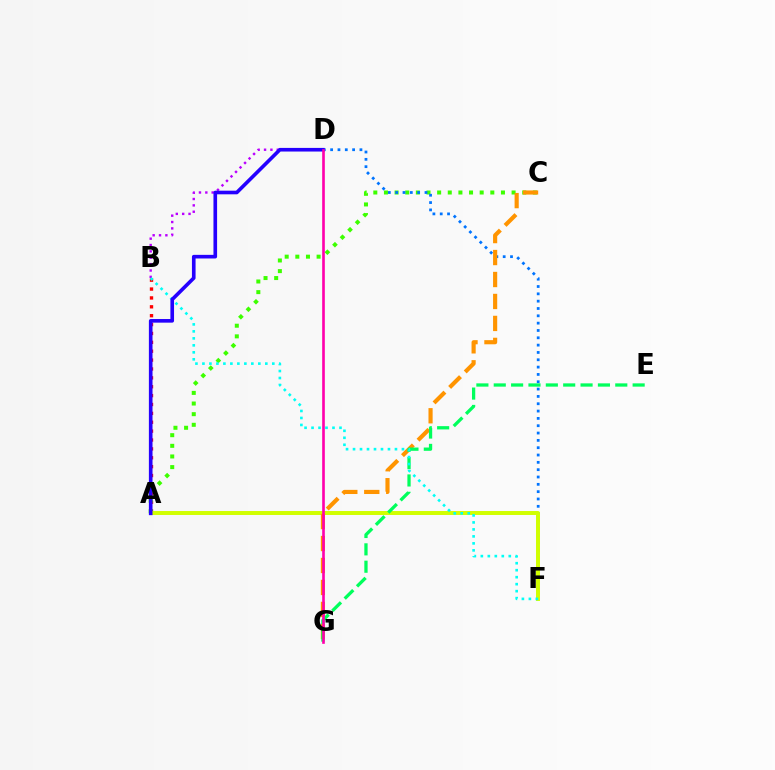{('B', 'D'): [{'color': '#b900ff', 'line_style': 'dotted', 'thickness': 1.73}], ('A', 'B'): [{'color': '#ff0000', 'line_style': 'dotted', 'thickness': 2.41}], ('A', 'C'): [{'color': '#3dff00', 'line_style': 'dotted', 'thickness': 2.89}], ('D', 'F'): [{'color': '#0074ff', 'line_style': 'dotted', 'thickness': 1.99}], ('A', 'F'): [{'color': '#d1ff00', 'line_style': 'solid', 'thickness': 2.84}], ('C', 'G'): [{'color': '#ff9400', 'line_style': 'dashed', 'thickness': 2.98}], ('E', 'G'): [{'color': '#00ff5c', 'line_style': 'dashed', 'thickness': 2.36}], ('B', 'F'): [{'color': '#00fff6', 'line_style': 'dotted', 'thickness': 1.9}], ('A', 'D'): [{'color': '#2500ff', 'line_style': 'solid', 'thickness': 2.61}], ('D', 'G'): [{'color': '#ff00ac', 'line_style': 'solid', 'thickness': 1.9}]}